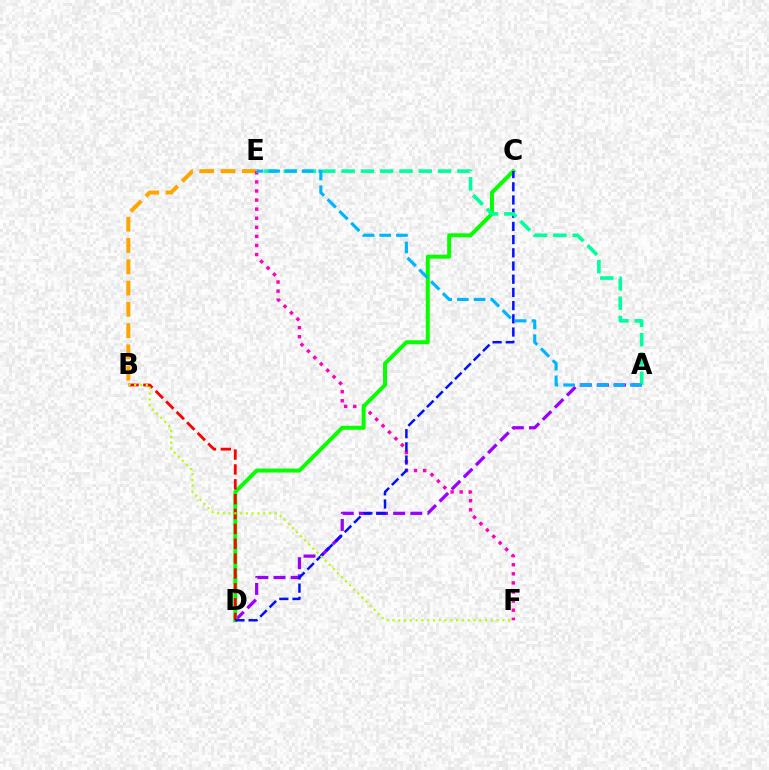{('B', 'E'): [{'color': '#ffa500', 'line_style': 'dashed', 'thickness': 2.89}], ('E', 'F'): [{'color': '#ff00bd', 'line_style': 'dotted', 'thickness': 2.47}], ('A', 'D'): [{'color': '#9b00ff', 'line_style': 'dashed', 'thickness': 2.33}], ('C', 'D'): [{'color': '#08ff00', 'line_style': 'solid', 'thickness': 2.87}, {'color': '#0010ff', 'line_style': 'dashed', 'thickness': 1.79}], ('B', 'D'): [{'color': '#ff0000', 'line_style': 'dashed', 'thickness': 2.02}], ('B', 'F'): [{'color': '#b3ff00', 'line_style': 'dotted', 'thickness': 1.57}], ('A', 'E'): [{'color': '#00ff9d', 'line_style': 'dashed', 'thickness': 2.62}, {'color': '#00b5ff', 'line_style': 'dashed', 'thickness': 2.27}]}